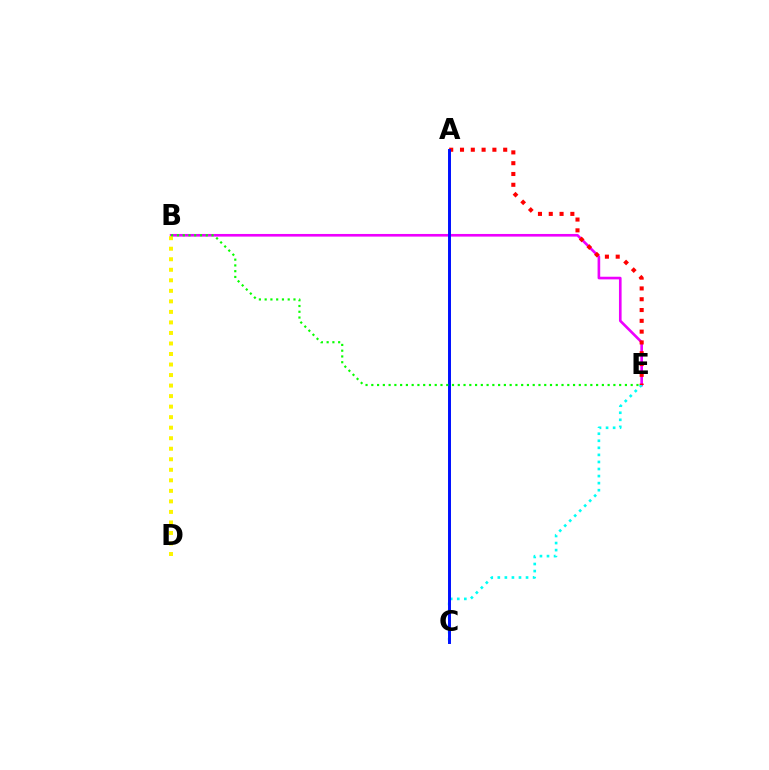{('B', 'E'): [{'color': '#ee00ff', 'line_style': 'solid', 'thickness': 1.9}, {'color': '#08ff00', 'line_style': 'dotted', 'thickness': 1.57}], ('B', 'D'): [{'color': '#fcf500', 'line_style': 'dotted', 'thickness': 2.86}], ('C', 'E'): [{'color': '#00fff6', 'line_style': 'dotted', 'thickness': 1.92}], ('A', 'E'): [{'color': '#ff0000', 'line_style': 'dotted', 'thickness': 2.93}], ('A', 'C'): [{'color': '#0010ff', 'line_style': 'solid', 'thickness': 2.13}]}